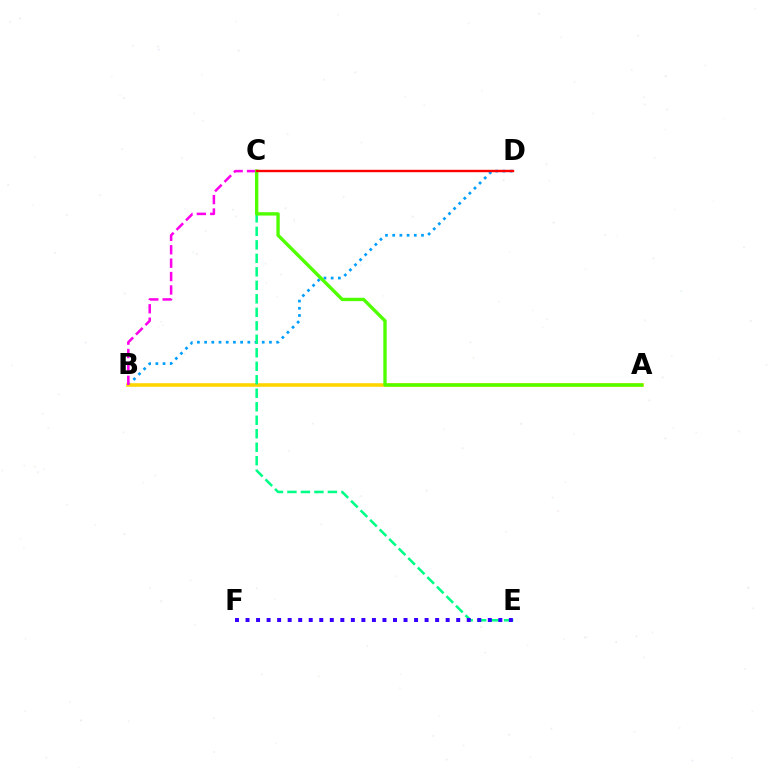{('B', 'D'): [{'color': '#009eff', 'line_style': 'dotted', 'thickness': 1.96}], ('A', 'B'): [{'color': '#ffd500', 'line_style': 'solid', 'thickness': 2.58}], ('C', 'E'): [{'color': '#00ff86', 'line_style': 'dashed', 'thickness': 1.83}], ('B', 'C'): [{'color': '#ff00ed', 'line_style': 'dashed', 'thickness': 1.82}], ('A', 'C'): [{'color': '#4fff00', 'line_style': 'solid', 'thickness': 2.42}], ('C', 'D'): [{'color': '#ff0000', 'line_style': 'solid', 'thickness': 1.72}], ('E', 'F'): [{'color': '#3700ff', 'line_style': 'dotted', 'thickness': 2.86}]}